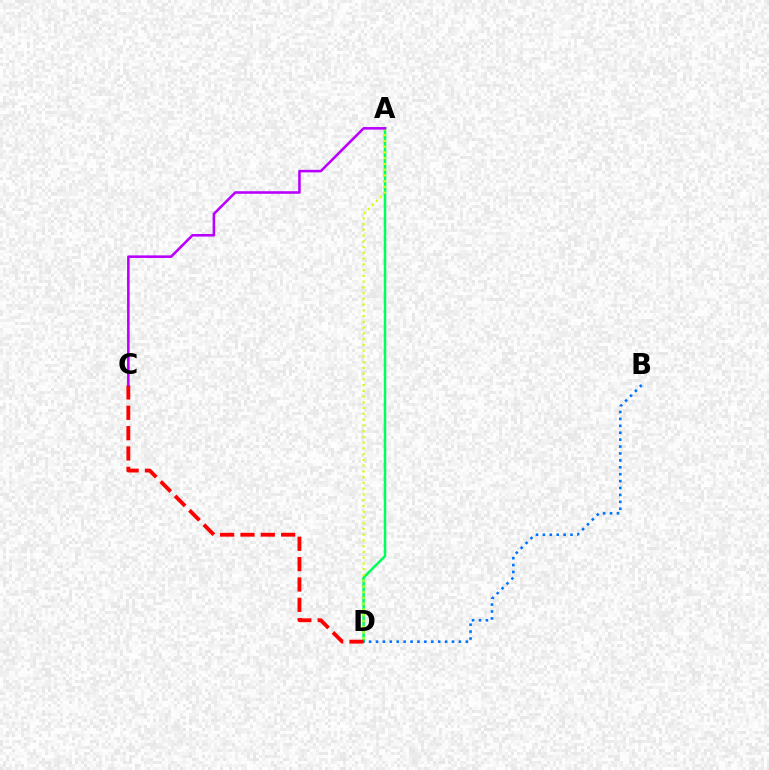{('A', 'D'): [{'color': '#00ff5c', 'line_style': 'solid', 'thickness': 1.82}, {'color': '#d1ff00', 'line_style': 'dotted', 'thickness': 1.56}], ('B', 'D'): [{'color': '#0074ff', 'line_style': 'dotted', 'thickness': 1.88}], ('C', 'D'): [{'color': '#ff0000', 'line_style': 'dashed', 'thickness': 2.76}], ('A', 'C'): [{'color': '#b900ff', 'line_style': 'solid', 'thickness': 1.85}]}